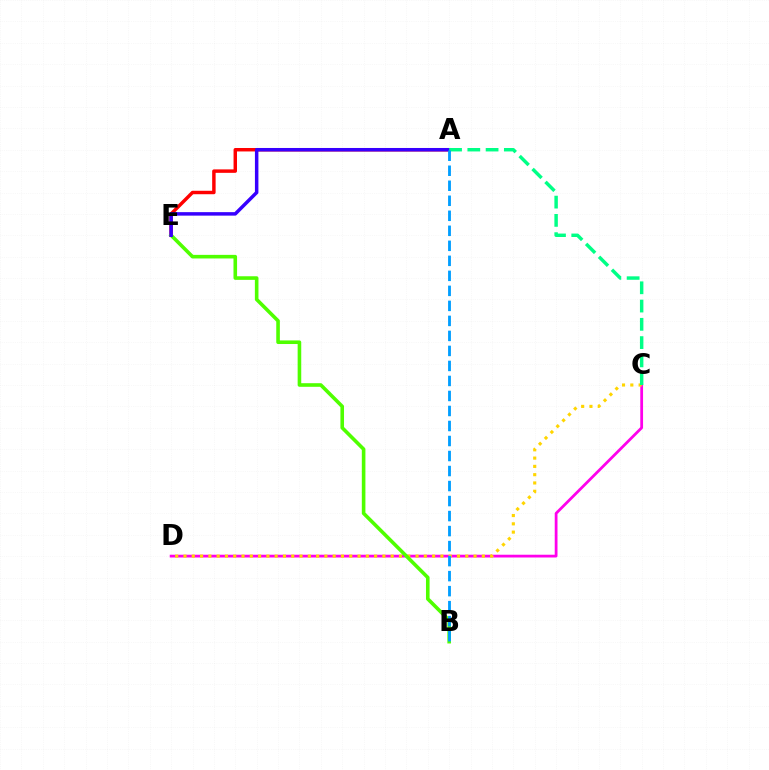{('C', 'D'): [{'color': '#ff00ed', 'line_style': 'solid', 'thickness': 2.0}, {'color': '#ffd500', 'line_style': 'dotted', 'thickness': 2.25}], ('A', 'E'): [{'color': '#ff0000', 'line_style': 'solid', 'thickness': 2.48}, {'color': '#3700ff', 'line_style': 'solid', 'thickness': 2.51}], ('B', 'E'): [{'color': '#4fff00', 'line_style': 'solid', 'thickness': 2.59}], ('A', 'C'): [{'color': '#00ff86', 'line_style': 'dashed', 'thickness': 2.48}], ('A', 'B'): [{'color': '#009eff', 'line_style': 'dashed', 'thickness': 2.04}]}